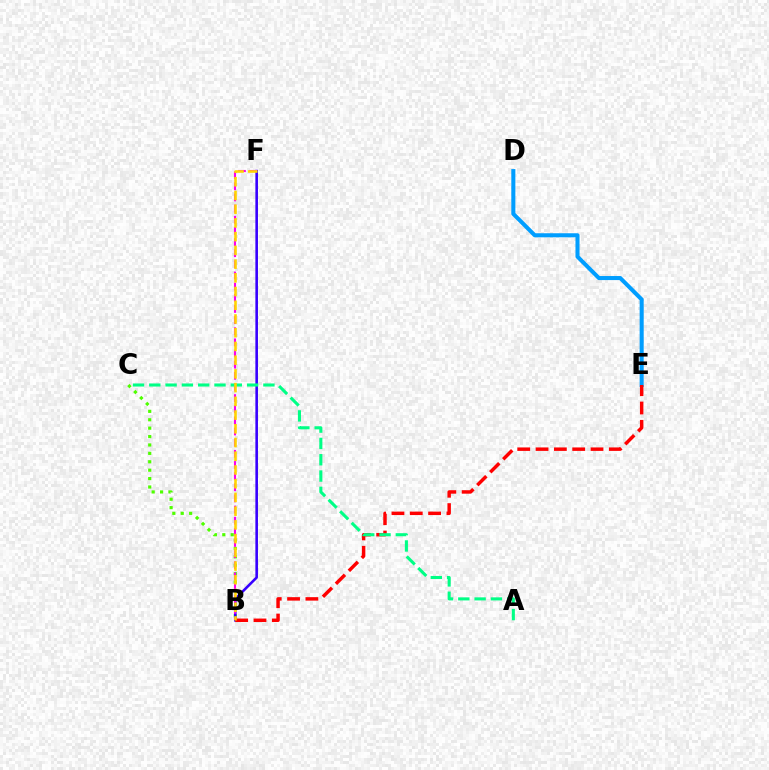{('D', 'E'): [{'color': '#009eff', 'line_style': 'solid', 'thickness': 2.92}], ('B', 'C'): [{'color': '#4fff00', 'line_style': 'dotted', 'thickness': 2.28}], ('B', 'F'): [{'color': '#3700ff', 'line_style': 'solid', 'thickness': 1.87}, {'color': '#ff00ed', 'line_style': 'dashed', 'thickness': 1.51}, {'color': '#ffd500', 'line_style': 'dashed', 'thickness': 1.86}], ('B', 'E'): [{'color': '#ff0000', 'line_style': 'dashed', 'thickness': 2.49}], ('A', 'C'): [{'color': '#00ff86', 'line_style': 'dashed', 'thickness': 2.21}]}